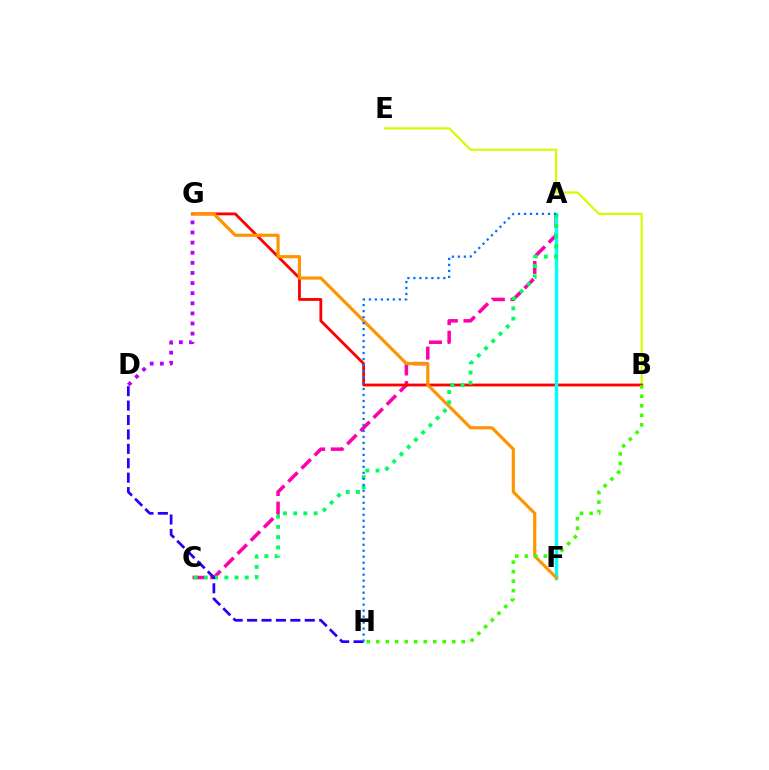{('B', 'E'): [{'color': '#d1ff00', 'line_style': 'solid', 'thickness': 1.59}], ('A', 'C'): [{'color': '#ff00ac', 'line_style': 'dashed', 'thickness': 2.53}, {'color': '#00ff5c', 'line_style': 'dotted', 'thickness': 2.78}], ('B', 'G'): [{'color': '#ff0000', 'line_style': 'solid', 'thickness': 2.02}], ('A', 'F'): [{'color': '#00fff6', 'line_style': 'solid', 'thickness': 2.49}], ('F', 'G'): [{'color': '#ff9400', 'line_style': 'solid', 'thickness': 2.28}], ('D', 'H'): [{'color': '#2500ff', 'line_style': 'dashed', 'thickness': 1.96}], ('B', 'H'): [{'color': '#3dff00', 'line_style': 'dotted', 'thickness': 2.58}], ('A', 'H'): [{'color': '#0074ff', 'line_style': 'dotted', 'thickness': 1.63}], ('D', 'G'): [{'color': '#b900ff', 'line_style': 'dotted', 'thickness': 2.75}]}